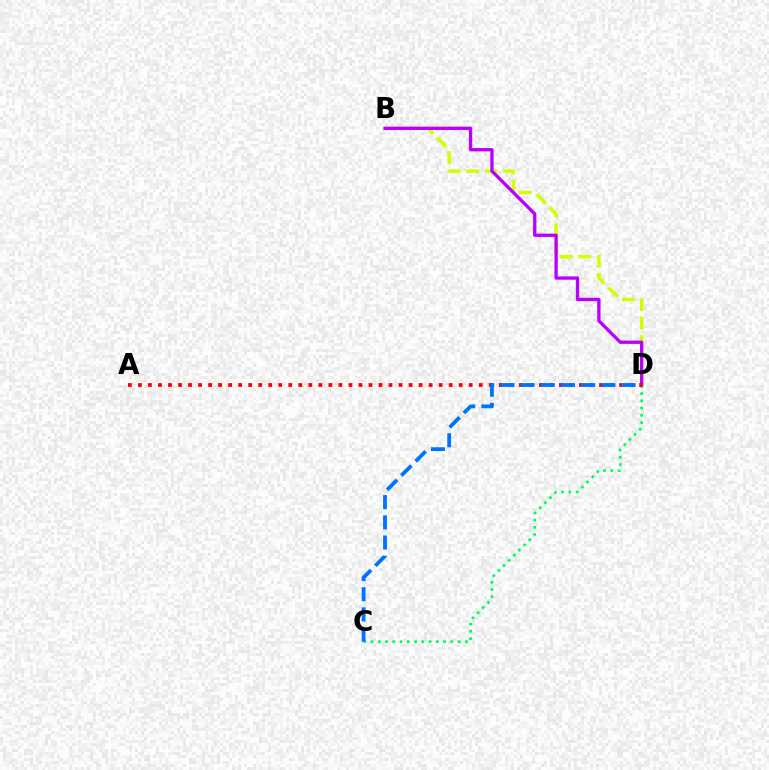{('C', 'D'): [{'color': '#00ff5c', 'line_style': 'dotted', 'thickness': 1.97}, {'color': '#0074ff', 'line_style': 'dashed', 'thickness': 2.74}], ('B', 'D'): [{'color': '#d1ff00', 'line_style': 'dashed', 'thickness': 2.51}, {'color': '#b900ff', 'line_style': 'solid', 'thickness': 2.38}], ('A', 'D'): [{'color': '#ff0000', 'line_style': 'dotted', 'thickness': 2.72}]}